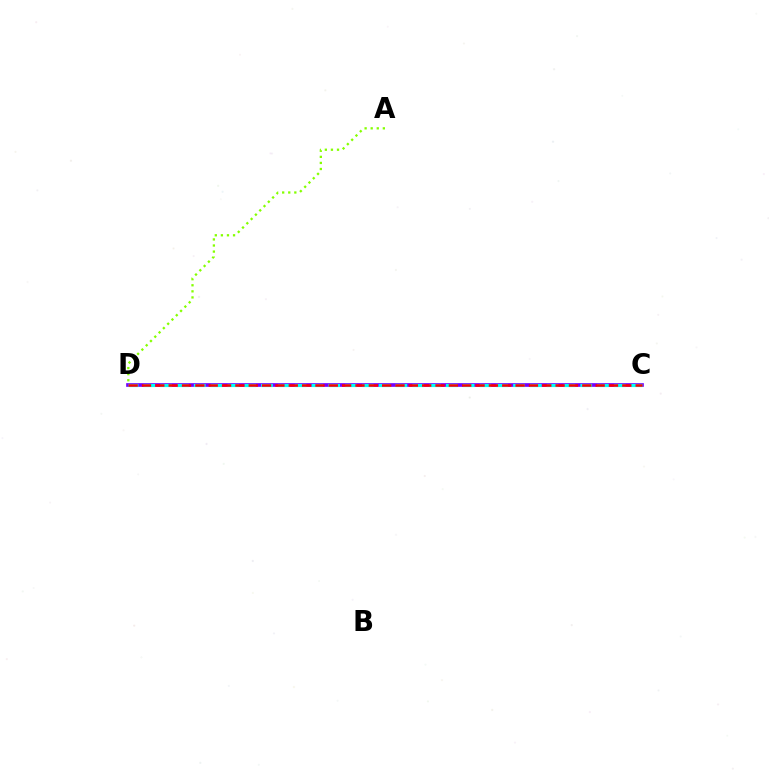{('C', 'D'): [{'color': '#7200ff', 'line_style': 'solid', 'thickness': 2.65}, {'color': '#00fff6', 'line_style': 'dashed', 'thickness': 2.28}, {'color': '#ff0000', 'line_style': 'dashed', 'thickness': 1.81}], ('A', 'D'): [{'color': '#84ff00', 'line_style': 'dotted', 'thickness': 1.65}]}